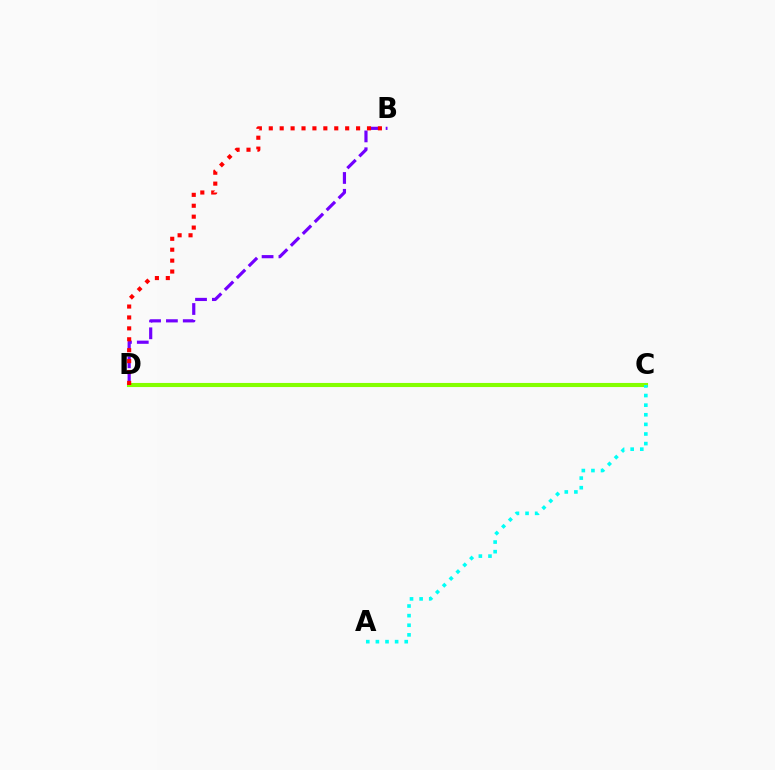{('C', 'D'): [{'color': '#84ff00', 'line_style': 'solid', 'thickness': 2.95}], ('B', 'D'): [{'color': '#7200ff', 'line_style': 'dashed', 'thickness': 2.29}, {'color': '#ff0000', 'line_style': 'dotted', 'thickness': 2.97}], ('A', 'C'): [{'color': '#00fff6', 'line_style': 'dotted', 'thickness': 2.61}]}